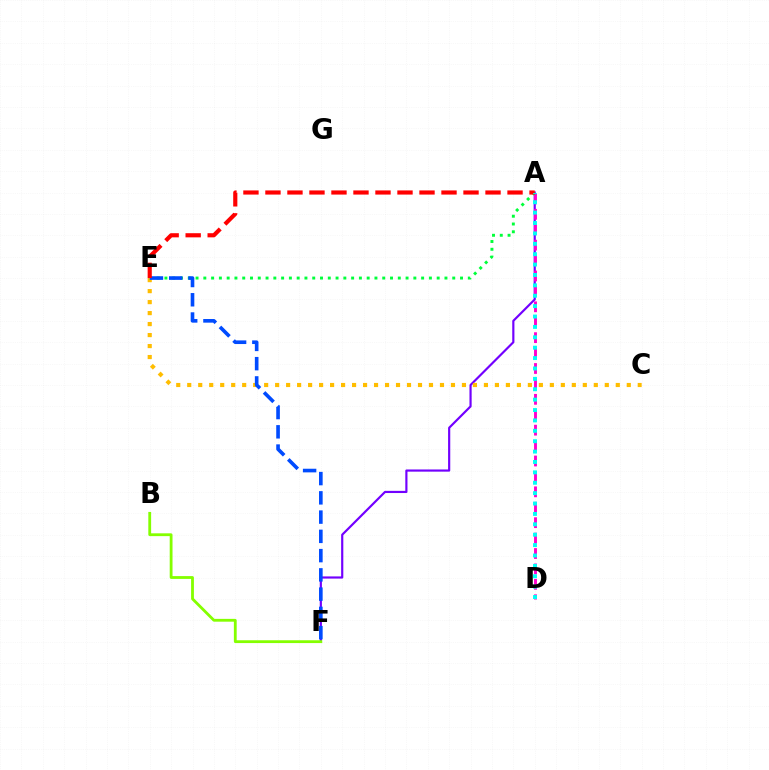{('A', 'F'): [{'color': '#7200ff', 'line_style': 'solid', 'thickness': 1.56}], ('B', 'F'): [{'color': '#84ff00', 'line_style': 'solid', 'thickness': 2.02}], ('A', 'D'): [{'color': '#ff00cf', 'line_style': 'dashed', 'thickness': 2.09}, {'color': '#00fff6', 'line_style': 'dotted', 'thickness': 2.82}], ('A', 'E'): [{'color': '#00ff39', 'line_style': 'dotted', 'thickness': 2.11}, {'color': '#ff0000', 'line_style': 'dashed', 'thickness': 2.99}], ('C', 'E'): [{'color': '#ffbd00', 'line_style': 'dotted', 'thickness': 2.99}], ('E', 'F'): [{'color': '#004bff', 'line_style': 'dashed', 'thickness': 2.62}]}